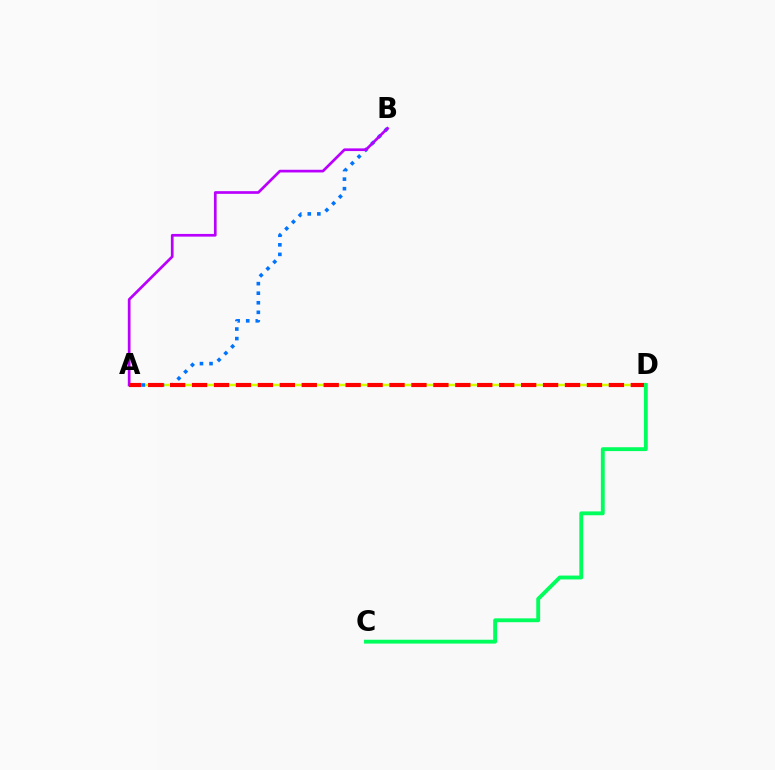{('A', 'D'): [{'color': '#d1ff00', 'line_style': 'solid', 'thickness': 1.79}, {'color': '#ff0000', 'line_style': 'dashed', 'thickness': 2.98}], ('A', 'B'): [{'color': '#0074ff', 'line_style': 'dotted', 'thickness': 2.6}, {'color': '#b900ff', 'line_style': 'solid', 'thickness': 1.94}], ('C', 'D'): [{'color': '#00ff5c', 'line_style': 'solid', 'thickness': 2.78}]}